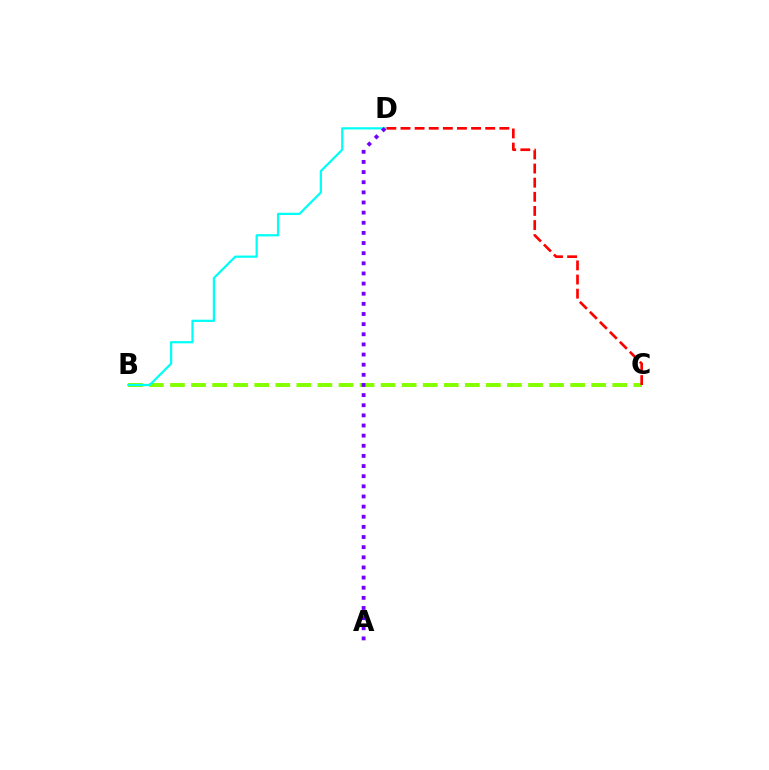{('B', 'C'): [{'color': '#84ff00', 'line_style': 'dashed', 'thickness': 2.86}], ('C', 'D'): [{'color': '#ff0000', 'line_style': 'dashed', 'thickness': 1.92}], ('B', 'D'): [{'color': '#00fff6', 'line_style': 'solid', 'thickness': 1.61}], ('A', 'D'): [{'color': '#7200ff', 'line_style': 'dotted', 'thickness': 2.75}]}